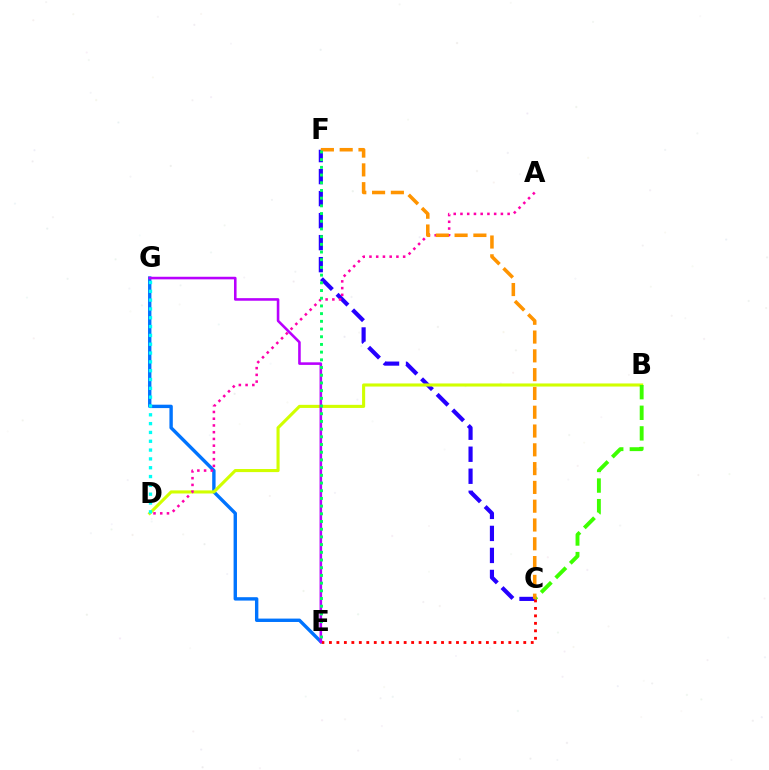{('E', 'G'): [{'color': '#0074ff', 'line_style': 'solid', 'thickness': 2.44}, {'color': '#b900ff', 'line_style': 'solid', 'thickness': 1.86}], ('C', 'F'): [{'color': '#2500ff', 'line_style': 'dashed', 'thickness': 2.99}, {'color': '#ff9400', 'line_style': 'dashed', 'thickness': 2.55}], ('B', 'D'): [{'color': '#d1ff00', 'line_style': 'solid', 'thickness': 2.23}], ('B', 'C'): [{'color': '#3dff00', 'line_style': 'dashed', 'thickness': 2.8}], ('A', 'D'): [{'color': '#ff00ac', 'line_style': 'dotted', 'thickness': 1.83}], ('C', 'E'): [{'color': '#ff0000', 'line_style': 'dotted', 'thickness': 2.03}], ('D', 'G'): [{'color': '#00fff6', 'line_style': 'dotted', 'thickness': 2.4}], ('E', 'F'): [{'color': '#00ff5c', 'line_style': 'dotted', 'thickness': 2.09}]}